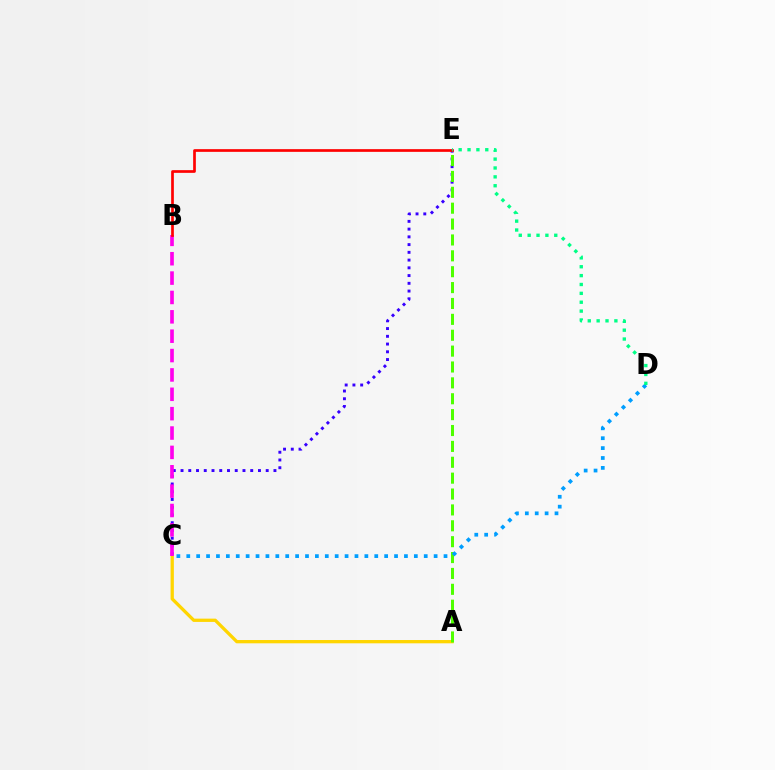{('C', 'E'): [{'color': '#3700ff', 'line_style': 'dotted', 'thickness': 2.1}], ('A', 'C'): [{'color': '#ffd500', 'line_style': 'solid', 'thickness': 2.36}], ('B', 'C'): [{'color': '#ff00ed', 'line_style': 'dashed', 'thickness': 2.63}], ('B', 'E'): [{'color': '#ff0000', 'line_style': 'solid', 'thickness': 1.94}], ('A', 'E'): [{'color': '#4fff00', 'line_style': 'dashed', 'thickness': 2.16}], ('C', 'D'): [{'color': '#009eff', 'line_style': 'dotted', 'thickness': 2.69}], ('D', 'E'): [{'color': '#00ff86', 'line_style': 'dotted', 'thickness': 2.41}]}